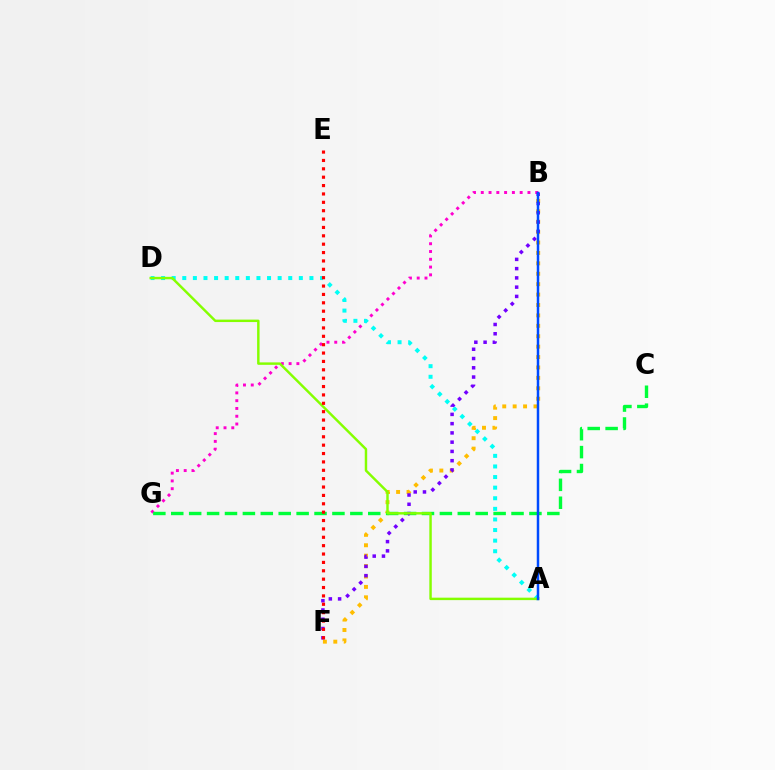{('B', 'F'): [{'color': '#ffbd00', 'line_style': 'dotted', 'thickness': 2.83}, {'color': '#7200ff', 'line_style': 'dotted', 'thickness': 2.52}], ('B', 'G'): [{'color': '#ff00cf', 'line_style': 'dotted', 'thickness': 2.11}], ('A', 'D'): [{'color': '#00fff6', 'line_style': 'dotted', 'thickness': 2.88}, {'color': '#84ff00', 'line_style': 'solid', 'thickness': 1.76}], ('C', 'G'): [{'color': '#00ff39', 'line_style': 'dashed', 'thickness': 2.43}], ('E', 'F'): [{'color': '#ff0000', 'line_style': 'dotted', 'thickness': 2.28}], ('A', 'B'): [{'color': '#004bff', 'line_style': 'solid', 'thickness': 1.79}]}